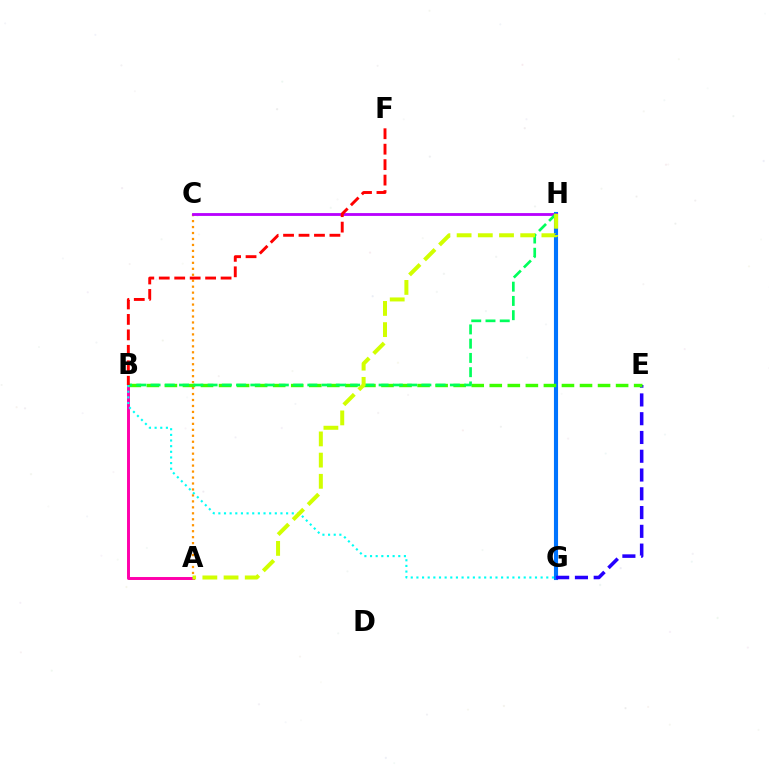{('A', 'C'): [{'color': '#ff9400', 'line_style': 'dotted', 'thickness': 1.62}], ('G', 'H'): [{'color': '#0074ff', 'line_style': 'solid', 'thickness': 2.96}], ('C', 'H'): [{'color': '#b900ff', 'line_style': 'solid', 'thickness': 2.04}], ('E', 'G'): [{'color': '#2500ff', 'line_style': 'dashed', 'thickness': 2.55}], ('A', 'B'): [{'color': '#ff00ac', 'line_style': 'solid', 'thickness': 2.13}], ('B', 'E'): [{'color': '#3dff00', 'line_style': 'dashed', 'thickness': 2.45}], ('B', 'H'): [{'color': '#00ff5c', 'line_style': 'dashed', 'thickness': 1.94}], ('B', 'F'): [{'color': '#ff0000', 'line_style': 'dashed', 'thickness': 2.1}], ('B', 'G'): [{'color': '#00fff6', 'line_style': 'dotted', 'thickness': 1.53}], ('A', 'H'): [{'color': '#d1ff00', 'line_style': 'dashed', 'thickness': 2.88}]}